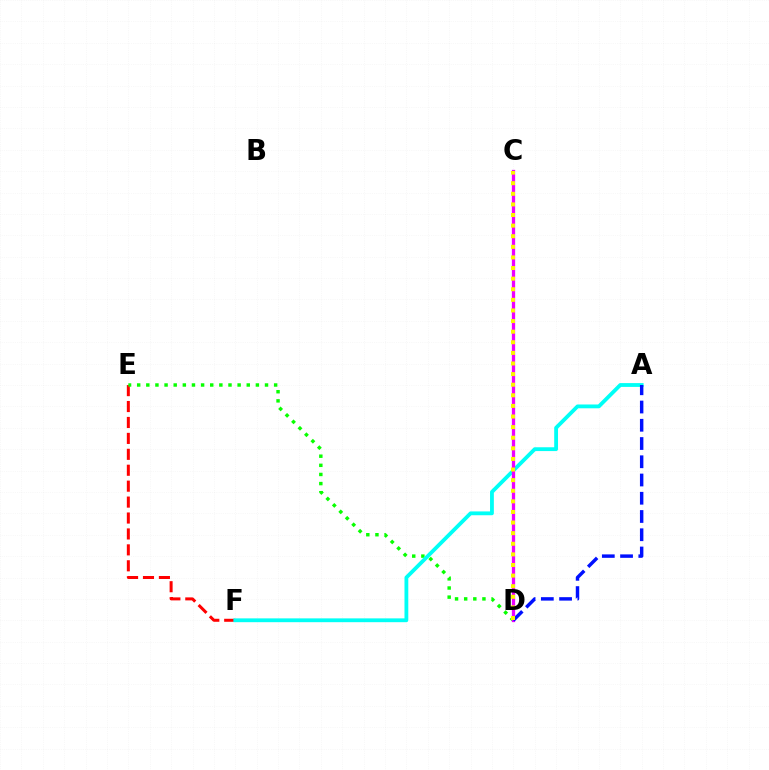{('E', 'F'): [{'color': '#ff0000', 'line_style': 'dashed', 'thickness': 2.16}], ('D', 'E'): [{'color': '#08ff00', 'line_style': 'dotted', 'thickness': 2.48}], ('A', 'F'): [{'color': '#00fff6', 'line_style': 'solid', 'thickness': 2.75}], ('C', 'D'): [{'color': '#ee00ff', 'line_style': 'solid', 'thickness': 2.36}, {'color': '#fcf500', 'line_style': 'dotted', 'thickness': 2.88}], ('A', 'D'): [{'color': '#0010ff', 'line_style': 'dashed', 'thickness': 2.48}]}